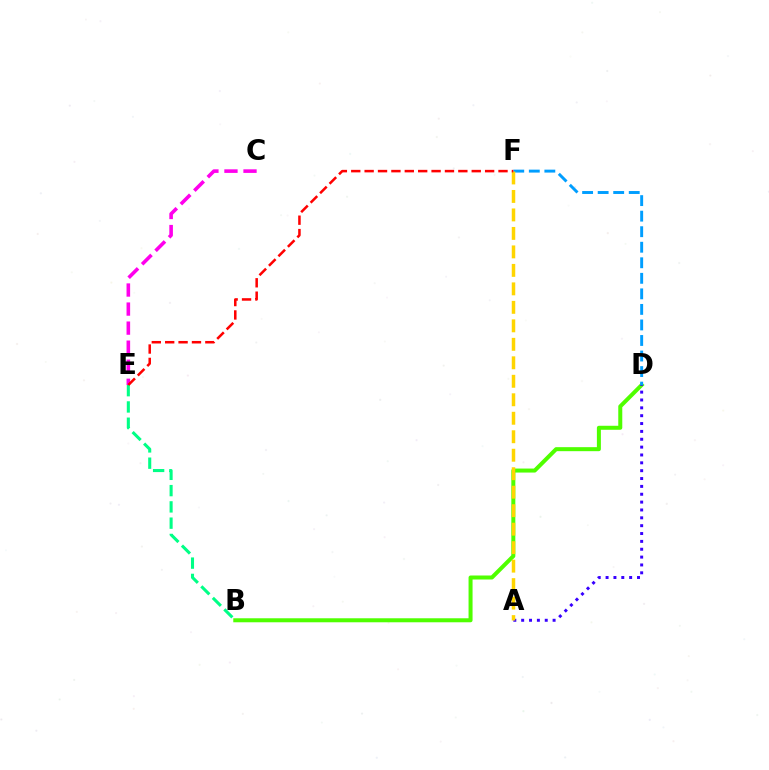{('B', 'D'): [{'color': '#4fff00', 'line_style': 'solid', 'thickness': 2.89}], ('A', 'D'): [{'color': '#3700ff', 'line_style': 'dotted', 'thickness': 2.13}], ('D', 'F'): [{'color': '#009eff', 'line_style': 'dashed', 'thickness': 2.11}], ('C', 'E'): [{'color': '#ff00ed', 'line_style': 'dashed', 'thickness': 2.59}], ('A', 'F'): [{'color': '#ffd500', 'line_style': 'dashed', 'thickness': 2.51}], ('B', 'E'): [{'color': '#00ff86', 'line_style': 'dashed', 'thickness': 2.21}], ('E', 'F'): [{'color': '#ff0000', 'line_style': 'dashed', 'thickness': 1.82}]}